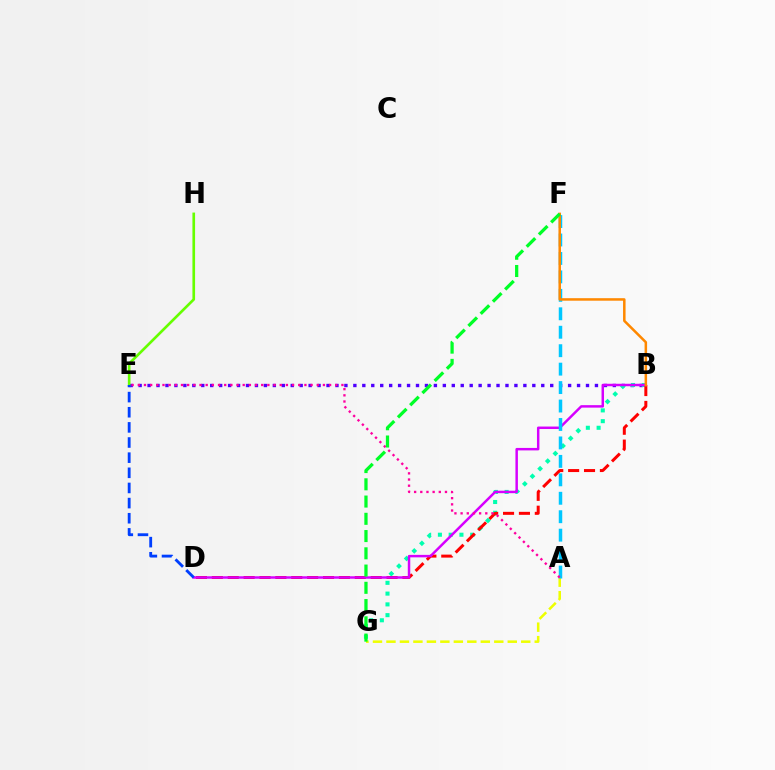{('A', 'G'): [{'color': '#eeff00', 'line_style': 'dashed', 'thickness': 1.83}], ('B', 'E'): [{'color': '#4f00ff', 'line_style': 'dotted', 'thickness': 2.43}], ('E', 'H'): [{'color': '#66ff00', 'line_style': 'solid', 'thickness': 1.91}], ('B', 'G'): [{'color': '#00ffaf', 'line_style': 'dotted', 'thickness': 2.93}], ('B', 'D'): [{'color': '#ff0000', 'line_style': 'dashed', 'thickness': 2.16}, {'color': '#d600ff', 'line_style': 'solid', 'thickness': 1.78}], ('D', 'E'): [{'color': '#003fff', 'line_style': 'dashed', 'thickness': 2.06}], ('A', 'F'): [{'color': '#00c7ff', 'line_style': 'dashed', 'thickness': 2.51}], ('A', 'E'): [{'color': '#ff00a0', 'line_style': 'dotted', 'thickness': 1.68}], ('B', 'F'): [{'color': '#ff8800', 'line_style': 'solid', 'thickness': 1.81}], ('F', 'G'): [{'color': '#00ff27', 'line_style': 'dashed', 'thickness': 2.34}]}